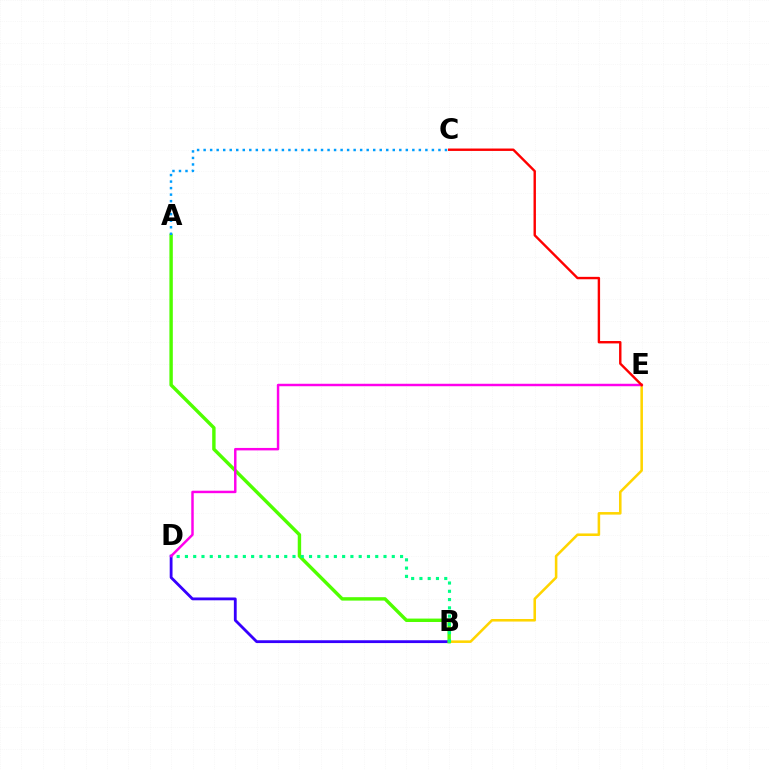{('B', 'D'): [{'color': '#3700ff', 'line_style': 'solid', 'thickness': 2.03}, {'color': '#00ff86', 'line_style': 'dotted', 'thickness': 2.25}], ('B', 'E'): [{'color': '#ffd500', 'line_style': 'solid', 'thickness': 1.84}], ('A', 'B'): [{'color': '#4fff00', 'line_style': 'solid', 'thickness': 2.46}], ('D', 'E'): [{'color': '#ff00ed', 'line_style': 'solid', 'thickness': 1.77}], ('C', 'E'): [{'color': '#ff0000', 'line_style': 'solid', 'thickness': 1.73}], ('A', 'C'): [{'color': '#009eff', 'line_style': 'dotted', 'thickness': 1.77}]}